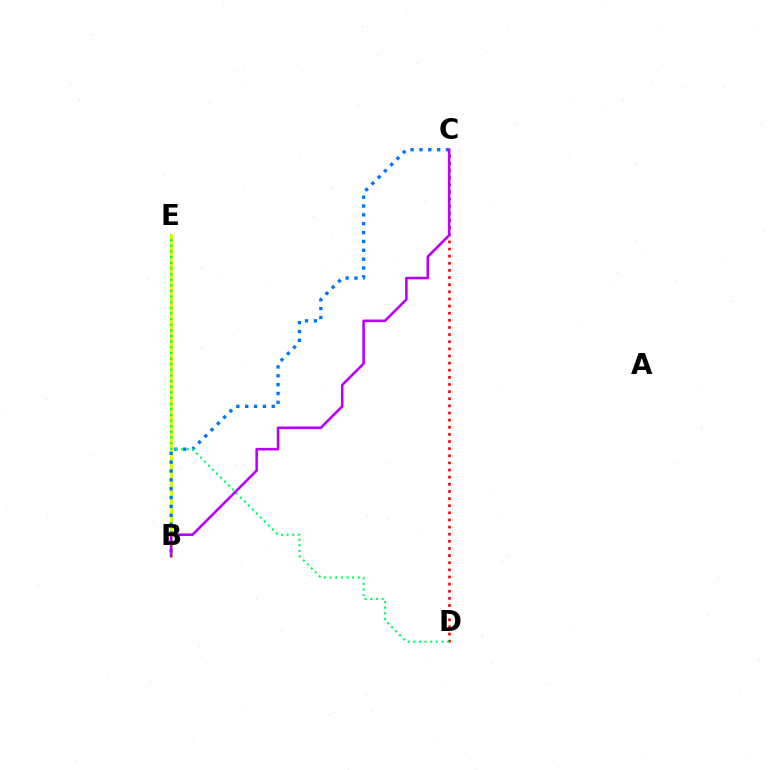{('B', 'E'): [{'color': '#d1ff00', 'line_style': 'solid', 'thickness': 2.09}], ('C', 'D'): [{'color': '#ff0000', 'line_style': 'dotted', 'thickness': 1.94}], ('B', 'C'): [{'color': '#0074ff', 'line_style': 'dotted', 'thickness': 2.41}, {'color': '#b900ff', 'line_style': 'solid', 'thickness': 1.86}], ('D', 'E'): [{'color': '#00ff5c', 'line_style': 'dotted', 'thickness': 1.53}]}